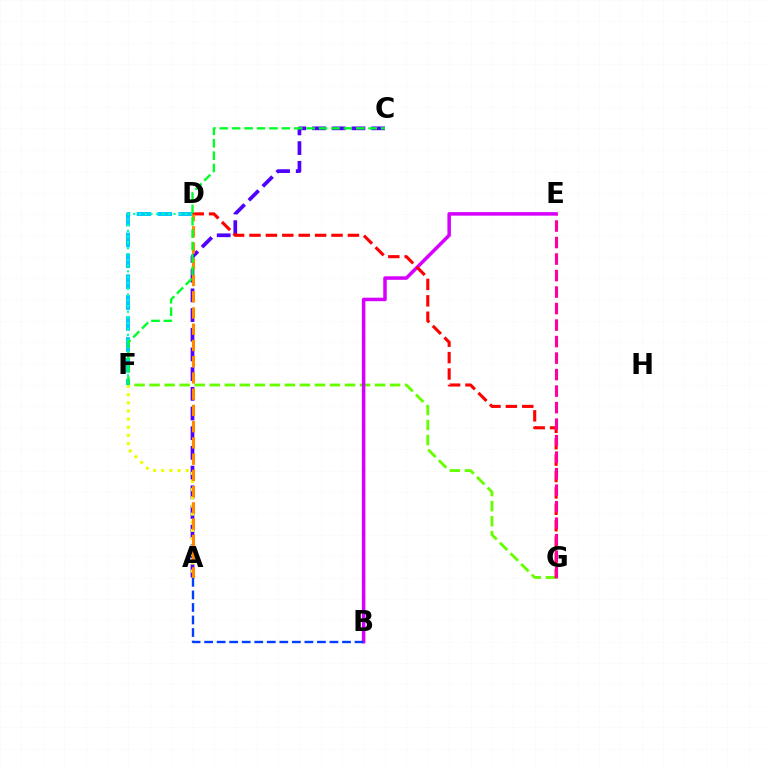{('A', 'C'): [{'color': '#4f00ff', 'line_style': 'dashed', 'thickness': 2.68}], ('F', 'G'): [{'color': '#66ff00', 'line_style': 'dashed', 'thickness': 2.04}], ('D', 'F'): [{'color': '#00c7ff', 'line_style': 'dashed', 'thickness': 2.84}, {'color': '#00ffaf', 'line_style': 'dotted', 'thickness': 1.57}], ('B', 'E'): [{'color': '#d600ff', 'line_style': 'solid', 'thickness': 2.53}], ('A', 'F'): [{'color': '#eeff00', 'line_style': 'dotted', 'thickness': 2.21}], ('D', 'G'): [{'color': '#ff0000', 'line_style': 'dashed', 'thickness': 2.23}], ('E', 'G'): [{'color': '#ff00a0', 'line_style': 'dashed', 'thickness': 2.24}], ('A', 'D'): [{'color': '#ff8800', 'line_style': 'dashed', 'thickness': 2.21}], ('A', 'B'): [{'color': '#003fff', 'line_style': 'dashed', 'thickness': 1.7}], ('C', 'F'): [{'color': '#00ff27', 'line_style': 'dashed', 'thickness': 1.69}]}